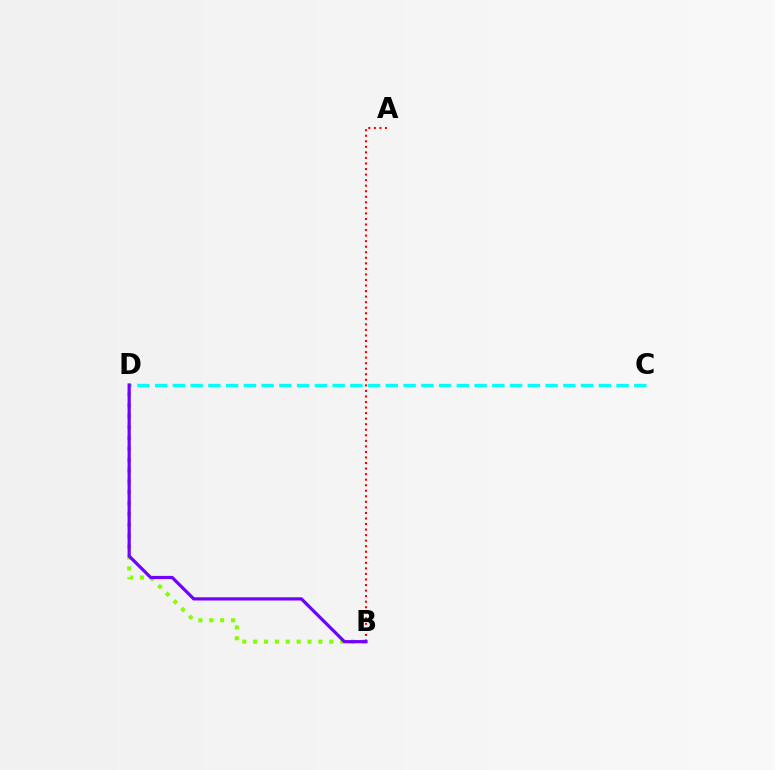{('B', 'D'): [{'color': '#84ff00', 'line_style': 'dotted', 'thickness': 2.96}, {'color': '#7200ff', 'line_style': 'solid', 'thickness': 2.31}], ('A', 'B'): [{'color': '#ff0000', 'line_style': 'dotted', 'thickness': 1.51}], ('C', 'D'): [{'color': '#00fff6', 'line_style': 'dashed', 'thickness': 2.41}]}